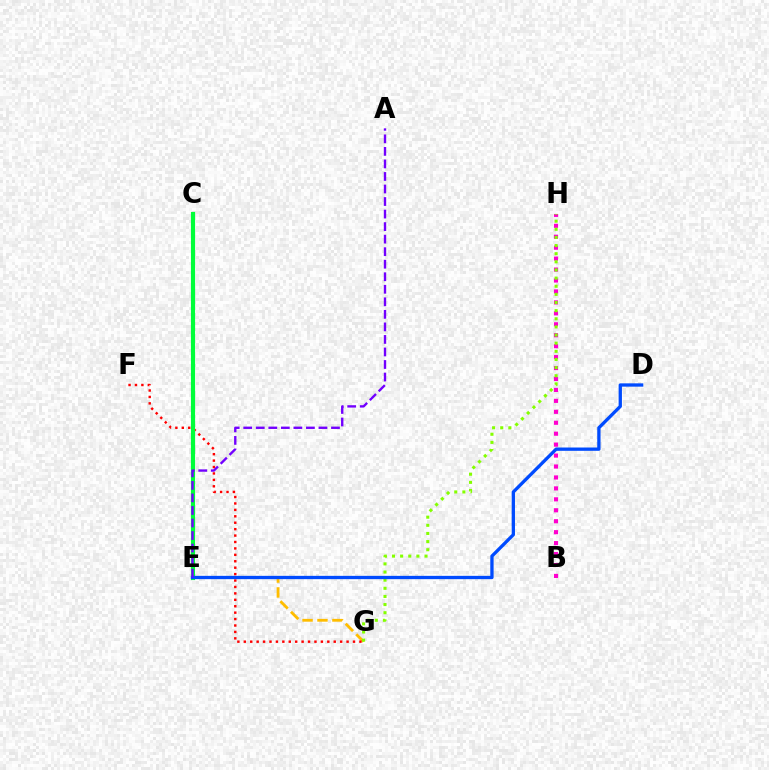{('E', 'G'): [{'color': '#ffbd00', 'line_style': 'dashed', 'thickness': 2.03}], ('B', 'H'): [{'color': '#ff00cf', 'line_style': 'dotted', 'thickness': 2.97}], ('F', 'G'): [{'color': '#ff0000', 'line_style': 'dotted', 'thickness': 1.75}], ('C', 'E'): [{'color': '#00fff6', 'line_style': 'solid', 'thickness': 2.12}, {'color': '#00ff39', 'line_style': 'solid', 'thickness': 2.99}], ('G', 'H'): [{'color': '#84ff00', 'line_style': 'dotted', 'thickness': 2.21}], ('D', 'E'): [{'color': '#004bff', 'line_style': 'solid', 'thickness': 2.38}], ('A', 'E'): [{'color': '#7200ff', 'line_style': 'dashed', 'thickness': 1.7}]}